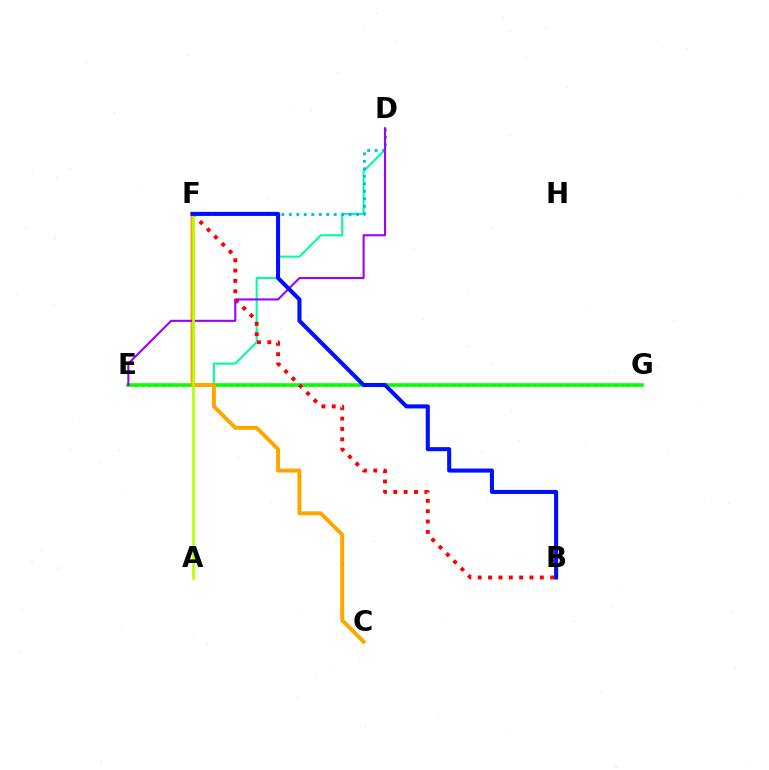{('D', 'E'): [{'color': '#00ff9d', 'line_style': 'solid', 'thickness': 1.52}, {'color': '#9b00ff', 'line_style': 'solid', 'thickness': 1.5}], ('D', 'F'): [{'color': '#00b5ff', 'line_style': 'dotted', 'thickness': 2.04}], ('E', 'G'): [{'color': '#ff00bd', 'line_style': 'dotted', 'thickness': 1.83}, {'color': '#08ff00', 'line_style': 'solid', 'thickness': 2.58}], ('B', 'F'): [{'color': '#ff0000', 'line_style': 'dotted', 'thickness': 2.81}, {'color': '#0010ff', 'line_style': 'solid', 'thickness': 2.93}], ('C', 'F'): [{'color': '#ffa500', 'line_style': 'solid', 'thickness': 2.85}], ('A', 'F'): [{'color': '#b3ff00', 'line_style': 'solid', 'thickness': 1.89}]}